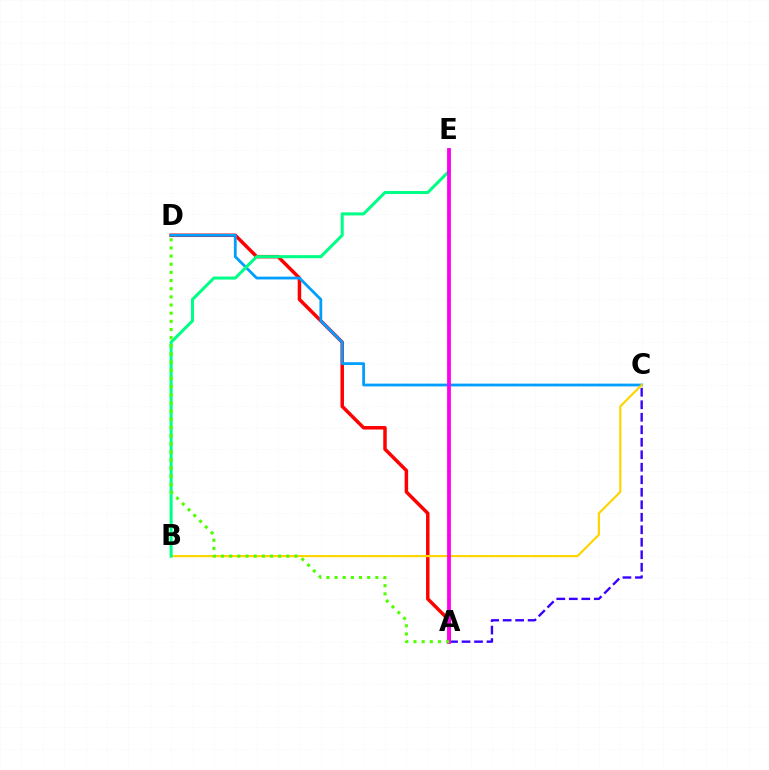{('A', 'C'): [{'color': '#3700ff', 'line_style': 'dashed', 'thickness': 1.7}], ('A', 'D'): [{'color': '#ff0000', 'line_style': 'solid', 'thickness': 2.51}, {'color': '#4fff00', 'line_style': 'dotted', 'thickness': 2.22}], ('C', 'D'): [{'color': '#009eff', 'line_style': 'solid', 'thickness': 2.01}], ('B', 'C'): [{'color': '#ffd500', 'line_style': 'solid', 'thickness': 1.57}], ('B', 'E'): [{'color': '#00ff86', 'line_style': 'solid', 'thickness': 2.19}], ('A', 'E'): [{'color': '#ff00ed', 'line_style': 'solid', 'thickness': 2.73}]}